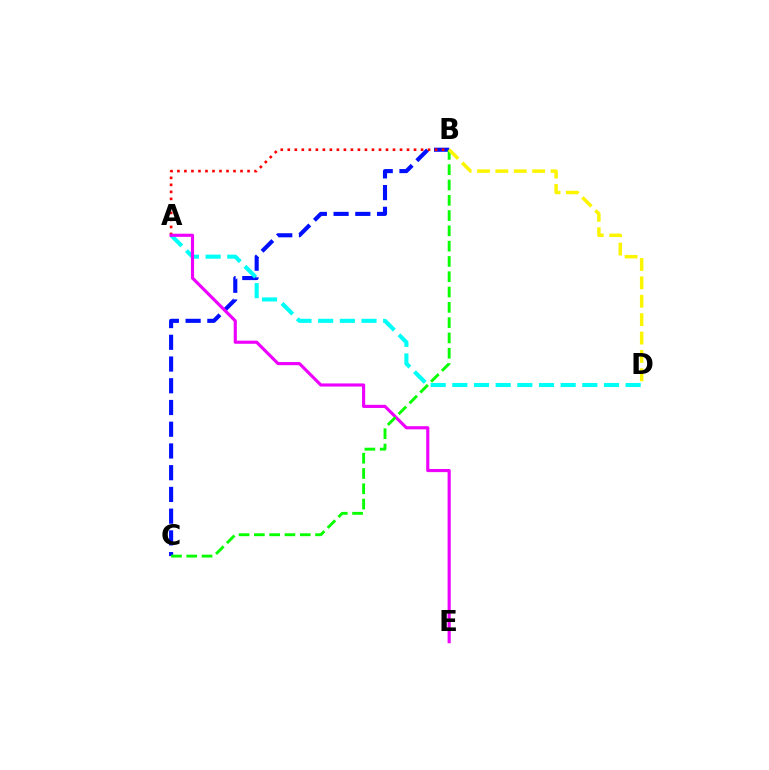{('B', 'C'): [{'color': '#0010ff', 'line_style': 'dashed', 'thickness': 2.95}, {'color': '#08ff00', 'line_style': 'dashed', 'thickness': 2.08}], ('A', 'D'): [{'color': '#00fff6', 'line_style': 'dashed', 'thickness': 2.94}], ('A', 'B'): [{'color': '#ff0000', 'line_style': 'dotted', 'thickness': 1.91}], ('A', 'E'): [{'color': '#ee00ff', 'line_style': 'solid', 'thickness': 2.26}], ('B', 'D'): [{'color': '#fcf500', 'line_style': 'dashed', 'thickness': 2.5}]}